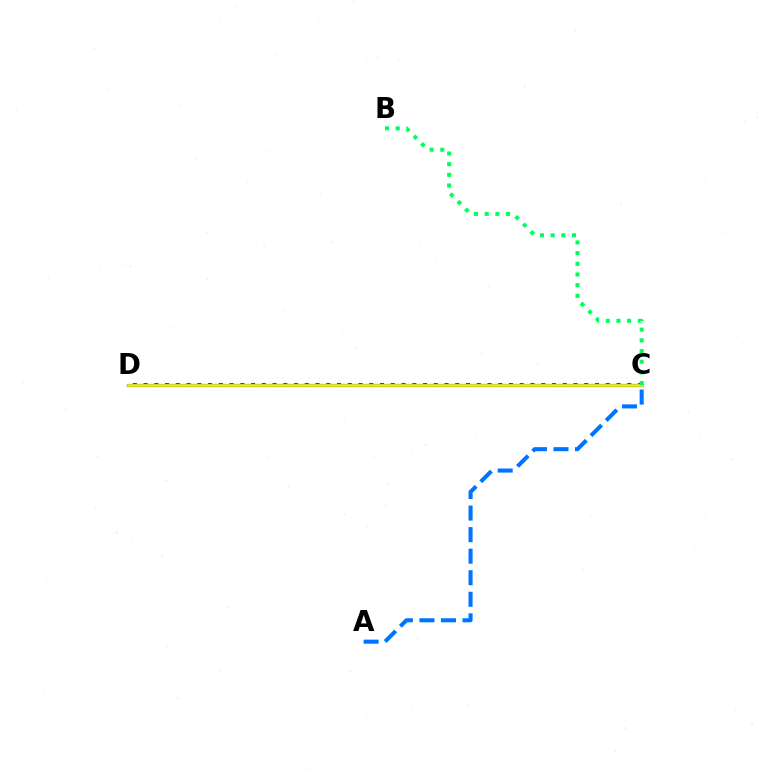{('C', 'D'): [{'color': '#ff0000', 'line_style': 'dotted', 'thickness': 2.92}, {'color': '#b900ff', 'line_style': 'solid', 'thickness': 2.29}, {'color': '#d1ff00', 'line_style': 'solid', 'thickness': 1.92}], ('A', 'C'): [{'color': '#0074ff', 'line_style': 'dashed', 'thickness': 2.93}], ('B', 'C'): [{'color': '#00ff5c', 'line_style': 'dotted', 'thickness': 2.9}]}